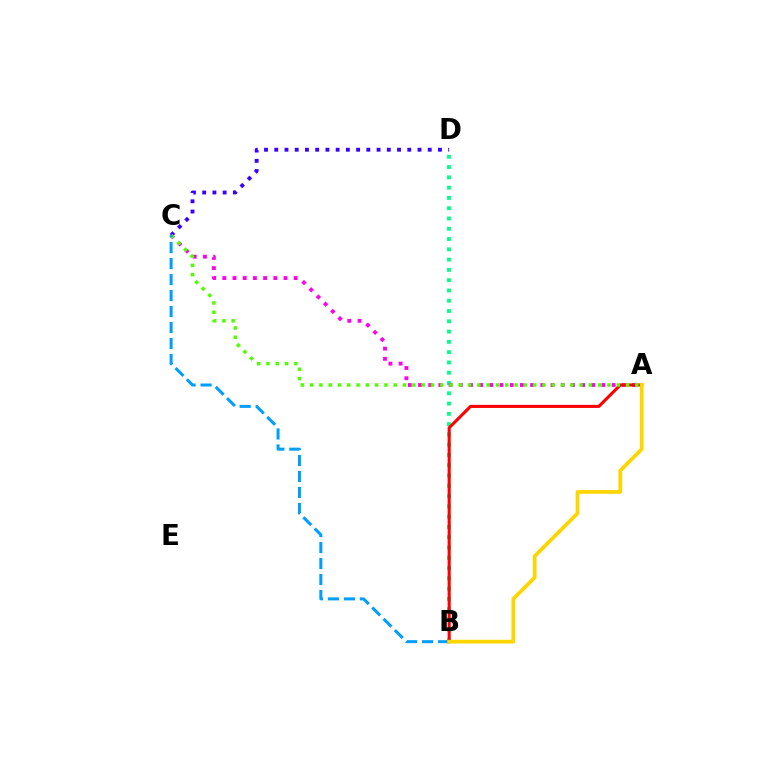{('C', 'D'): [{'color': '#3700ff', 'line_style': 'dotted', 'thickness': 2.78}], ('B', 'D'): [{'color': '#00ff86', 'line_style': 'dotted', 'thickness': 2.79}], ('A', 'C'): [{'color': '#ff00ed', 'line_style': 'dotted', 'thickness': 2.77}, {'color': '#4fff00', 'line_style': 'dotted', 'thickness': 2.52}], ('A', 'B'): [{'color': '#ff0000', 'line_style': 'solid', 'thickness': 2.22}, {'color': '#ffd500', 'line_style': 'solid', 'thickness': 2.69}], ('B', 'C'): [{'color': '#009eff', 'line_style': 'dashed', 'thickness': 2.17}]}